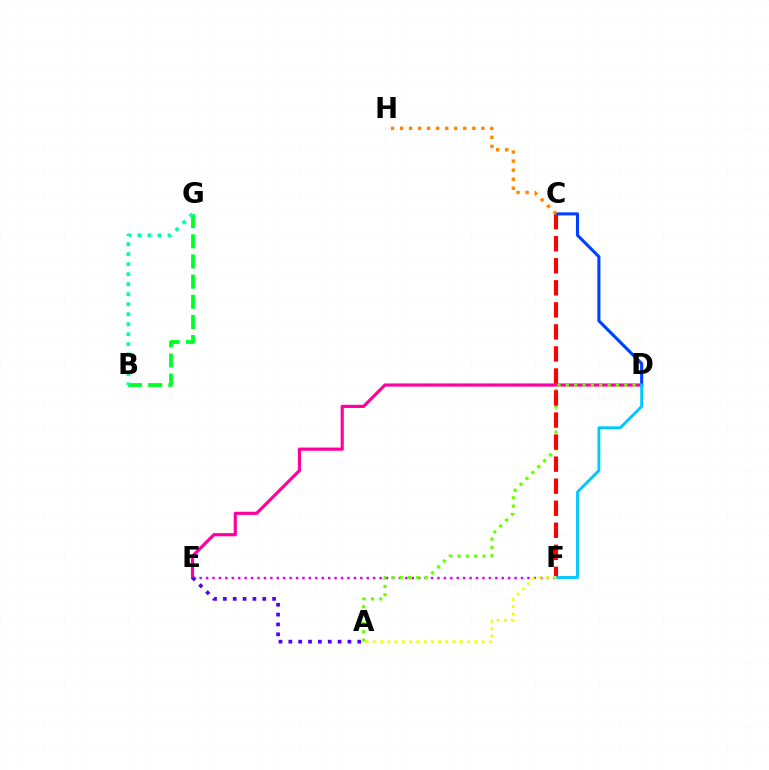{('D', 'E'): [{'color': '#ff00a0', 'line_style': 'solid', 'thickness': 2.29}], ('E', 'F'): [{'color': '#d600ff', 'line_style': 'dotted', 'thickness': 1.75}], ('B', 'G'): [{'color': '#00ff27', 'line_style': 'dashed', 'thickness': 2.74}, {'color': '#00ffaf', 'line_style': 'dotted', 'thickness': 2.72}], ('A', 'D'): [{'color': '#66ff00', 'line_style': 'dotted', 'thickness': 2.27}], ('C', 'F'): [{'color': '#ff0000', 'line_style': 'dashed', 'thickness': 2.99}], ('A', 'E'): [{'color': '#4f00ff', 'line_style': 'dotted', 'thickness': 2.67}], ('C', 'D'): [{'color': '#003fff', 'line_style': 'solid', 'thickness': 2.22}], ('D', 'F'): [{'color': '#00c7ff', 'line_style': 'solid', 'thickness': 2.07}], ('C', 'H'): [{'color': '#ff8800', 'line_style': 'dotted', 'thickness': 2.45}], ('A', 'F'): [{'color': '#eeff00', 'line_style': 'dotted', 'thickness': 1.97}]}